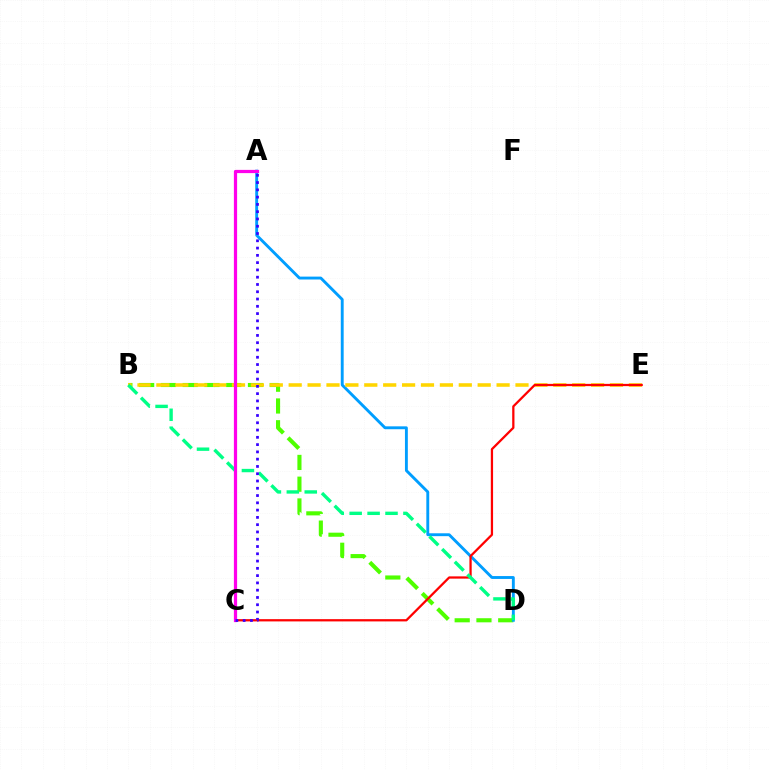{('B', 'D'): [{'color': '#4fff00', 'line_style': 'dashed', 'thickness': 2.96}, {'color': '#00ff86', 'line_style': 'dashed', 'thickness': 2.43}], ('A', 'D'): [{'color': '#009eff', 'line_style': 'solid', 'thickness': 2.08}], ('B', 'E'): [{'color': '#ffd500', 'line_style': 'dashed', 'thickness': 2.57}], ('C', 'E'): [{'color': '#ff0000', 'line_style': 'solid', 'thickness': 1.63}], ('A', 'C'): [{'color': '#ff00ed', 'line_style': 'solid', 'thickness': 2.32}, {'color': '#3700ff', 'line_style': 'dotted', 'thickness': 1.98}]}